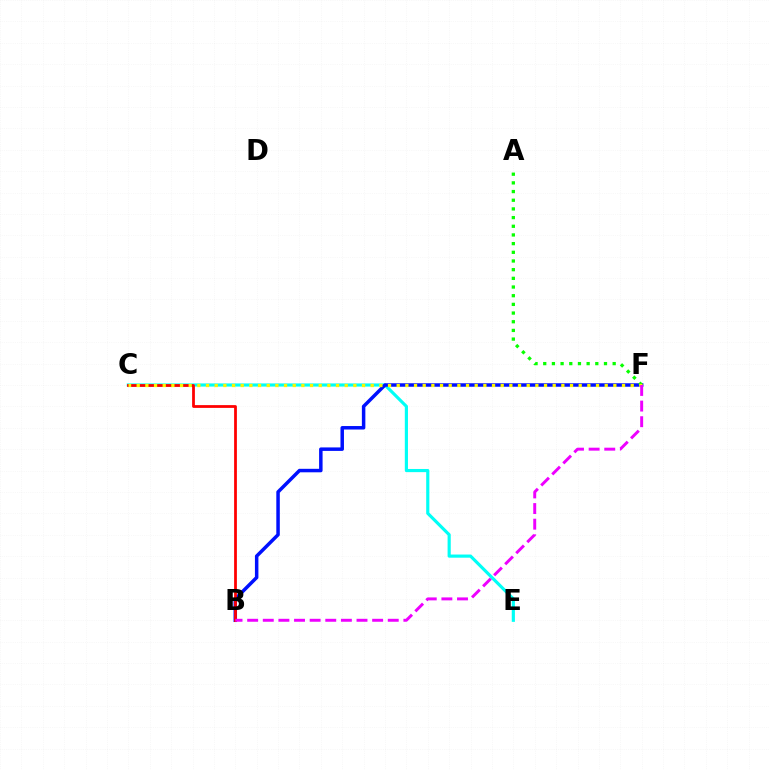{('C', 'E'): [{'color': '#00fff6', 'line_style': 'solid', 'thickness': 2.27}], ('B', 'F'): [{'color': '#0010ff', 'line_style': 'solid', 'thickness': 2.51}, {'color': '#ee00ff', 'line_style': 'dashed', 'thickness': 2.12}], ('B', 'C'): [{'color': '#ff0000', 'line_style': 'solid', 'thickness': 2.0}], ('A', 'F'): [{'color': '#08ff00', 'line_style': 'dotted', 'thickness': 2.36}], ('C', 'F'): [{'color': '#fcf500', 'line_style': 'dotted', 'thickness': 2.35}]}